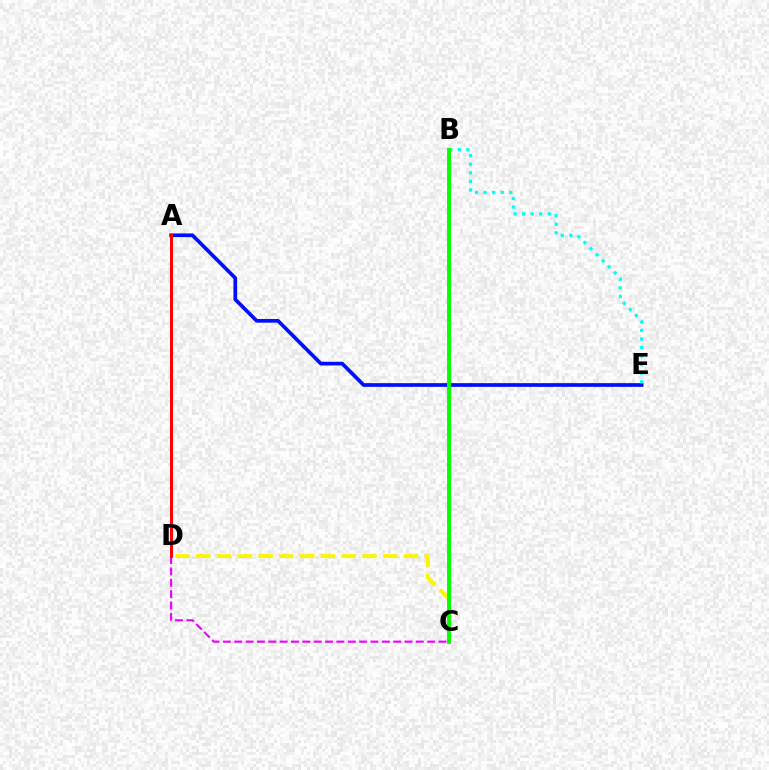{('A', 'E'): [{'color': '#0010ff', 'line_style': 'solid', 'thickness': 2.67}], ('C', 'D'): [{'color': '#ee00ff', 'line_style': 'dashed', 'thickness': 1.54}, {'color': '#fcf500', 'line_style': 'dashed', 'thickness': 2.82}], ('A', 'D'): [{'color': '#ff0000', 'line_style': 'solid', 'thickness': 2.15}], ('B', 'E'): [{'color': '#00fff6', 'line_style': 'dotted', 'thickness': 2.33}], ('B', 'C'): [{'color': '#08ff00', 'line_style': 'solid', 'thickness': 2.84}]}